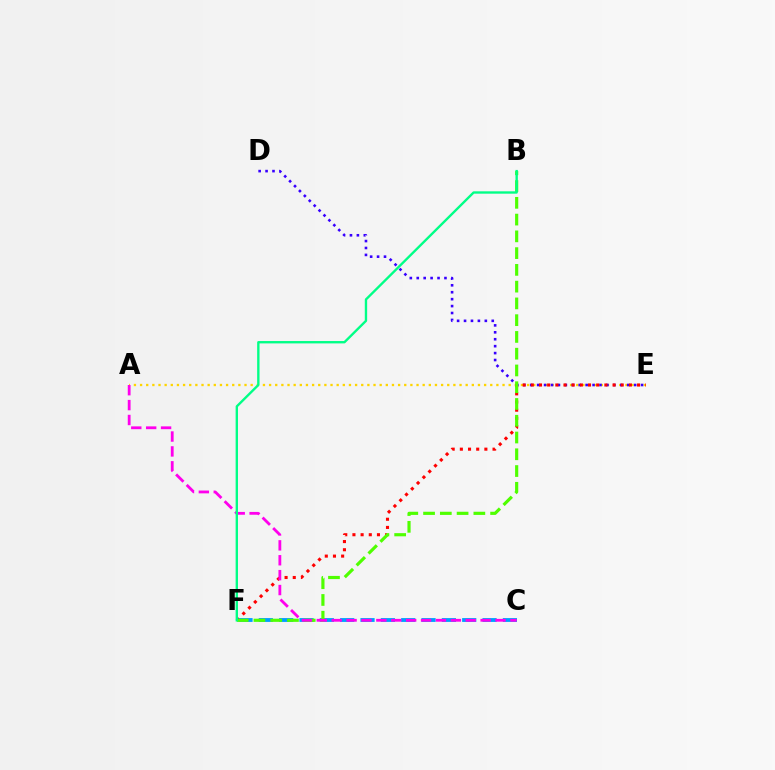{('A', 'E'): [{'color': '#ffd500', 'line_style': 'dotted', 'thickness': 1.67}], ('D', 'E'): [{'color': '#3700ff', 'line_style': 'dotted', 'thickness': 1.88}], ('E', 'F'): [{'color': '#ff0000', 'line_style': 'dotted', 'thickness': 2.22}], ('C', 'F'): [{'color': '#009eff', 'line_style': 'dashed', 'thickness': 2.76}], ('B', 'F'): [{'color': '#4fff00', 'line_style': 'dashed', 'thickness': 2.28}, {'color': '#00ff86', 'line_style': 'solid', 'thickness': 1.7}], ('A', 'C'): [{'color': '#ff00ed', 'line_style': 'dashed', 'thickness': 2.02}]}